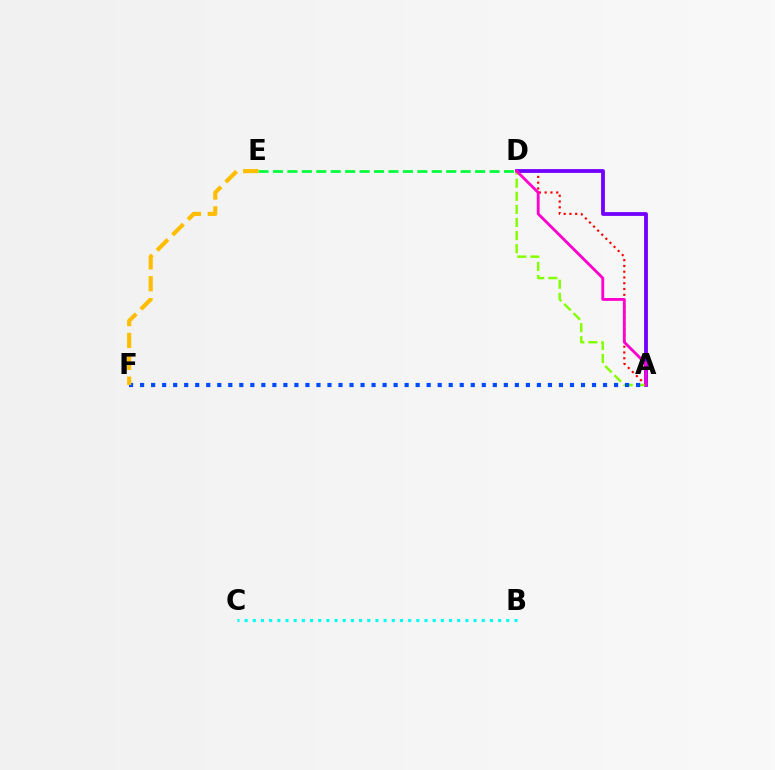{('A', 'D'): [{'color': '#ff0000', 'line_style': 'dotted', 'thickness': 1.57}, {'color': '#7200ff', 'line_style': 'solid', 'thickness': 2.73}, {'color': '#84ff00', 'line_style': 'dashed', 'thickness': 1.78}, {'color': '#ff00cf', 'line_style': 'solid', 'thickness': 2.05}], ('D', 'E'): [{'color': '#00ff39', 'line_style': 'dashed', 'thickness': 1.96}], ('A', 'F'): [{'color': '#004bff', 'line_style': 'dotted', 'thickness': 2.99}], ('E', 'F'): [{'color': '#ffbd00', 'line_style': 'dashed', 'thickness': 2.97}], ('B', 'C'): [{'color': '#00fff6', 'line_style': 'dotted', 'thickness': 2.22}]}